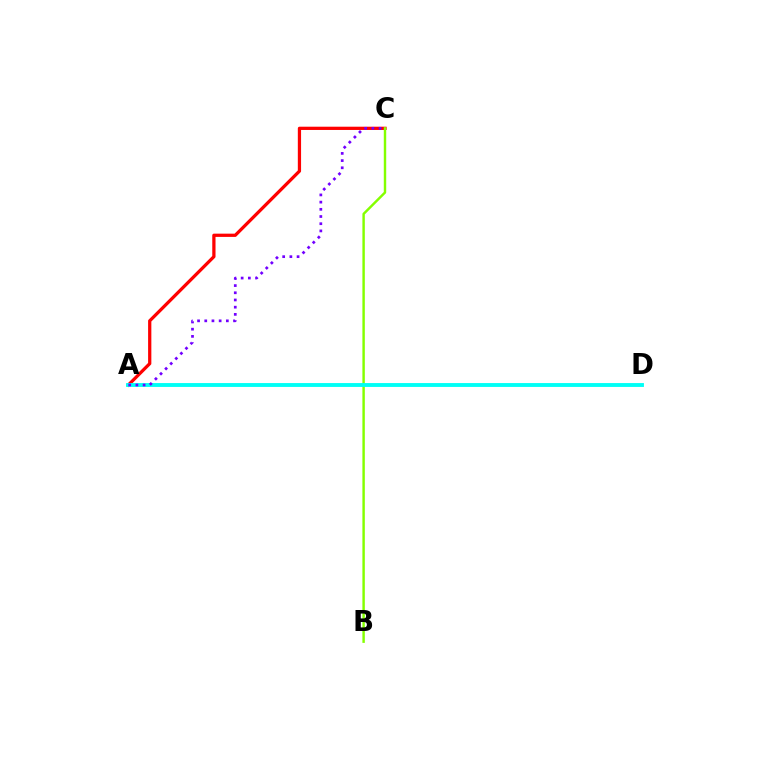{('A', 'C'): [{'color': '#ff0000', 'line_style': 'solid', 'thickness': 2.34}, {'color': '#7200ff', 'line_style': 'dotted', 'thickness': 1.96}], ('B', 'C'): [{'color': '#84ff00', 'line_style': 'solid', 'thickness': 1.75}], ('A', 'D'): [{'color': '#00fff6', 'line_style': 'solid', 'thickness': 2.78}]}